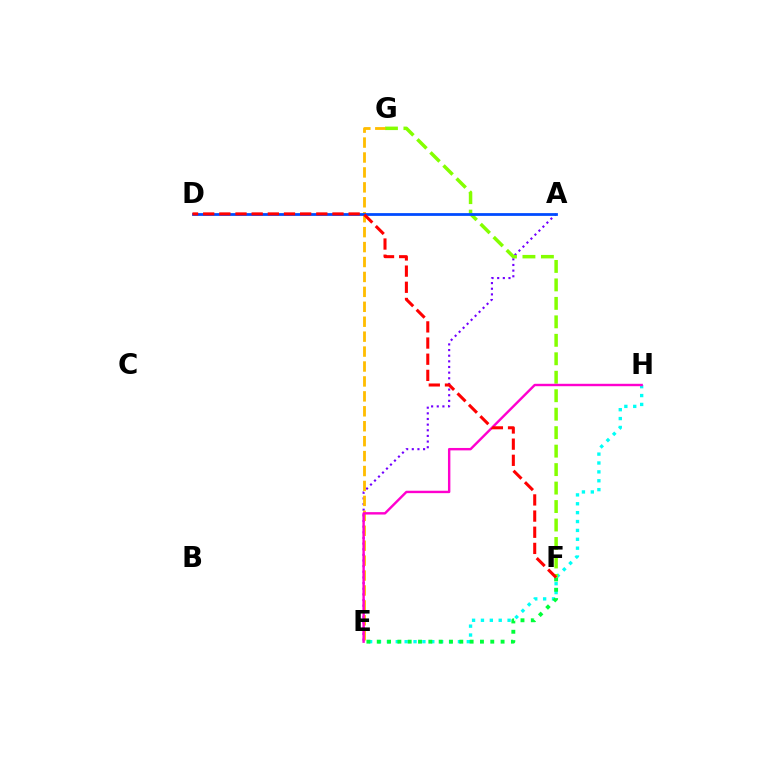{('A', 'E'): [{'color': '#7200ff', 'line_style': 'dotted', 'thickness': 1.53}], ('E', 'H'): [{'color': '#00fff6', 'line_style': 'dotted', 'thickness': 2.41}, {'color': '#ff00cf', 'line_style': 'solid', 'thickness': 1.74}], ('F', 'G'): [{'color': '#84ff00', 'line_style': 'dashed', 'thickness': 2.51}], ('E', 'G'): [{'color': '#ffbd00', 'line_style': 'dashed', 'thickness': 2.03}], ('E', 'F'): [{'color': '#00ff39', 'line_style': 'dotted', 'thickness': 2.8}], ('A', 'D'): [{'color': '#004bff', 'line_style': 'solid', 'thickness': 1.99}], ('D', 'F'): [{'color': '#ff0000', 'line_style': 'dashed', 'thickness': 2.2}]}